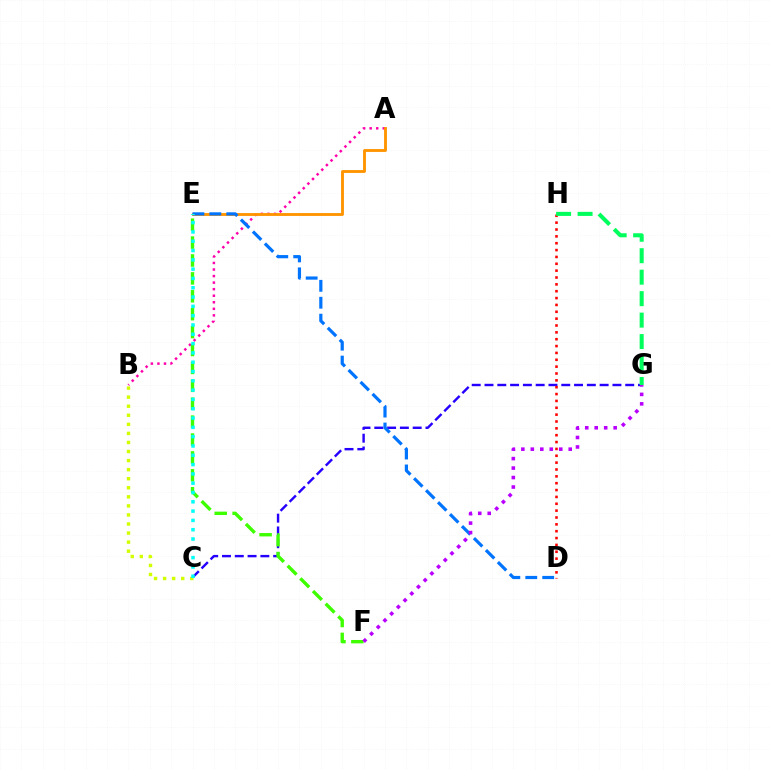{('A', 'B'): [{'color': '#ff00ac', 'line_style': 'dotted', 'thickness': 1.78}], ('C', 'G'): [{'color': '#2500ff', 'line_style': 'dashed', 'thickness': 1.74}], ('E', 'F'): [{'color': '#3dff00', 'line_style': 'dashed', 'thickness': 2.43}], ('D', 'H'): [{'color': '#ff0000', 'line_style': 'dotted', 'thickness': 1.86}], ('A', 'E'): [{'color': '#ff9400', 'line_style': 'solid', 'thickness': 2.06}], ('D', 'E'): [{'color': '#0074ff', 'line_style': 'dashed', 'thickness': 2.3}], ('B', 'C'): [{'color': '#d1ff00', 'line_style': 'dotted', 'thickness': 2.46}], ('F', 'G'): [{'color': '#b900ff', 'line_style': 'dotted', 'thickness': 2.57}], ('G', 'H'): [{'color': '#00ff5c', 'line_style': 'dashed', 'thickness': 2.92}], ('C', 'E'): [{'color': '#00fff6', 'line_style': 'dotted', 'thickness': 2.53}]}